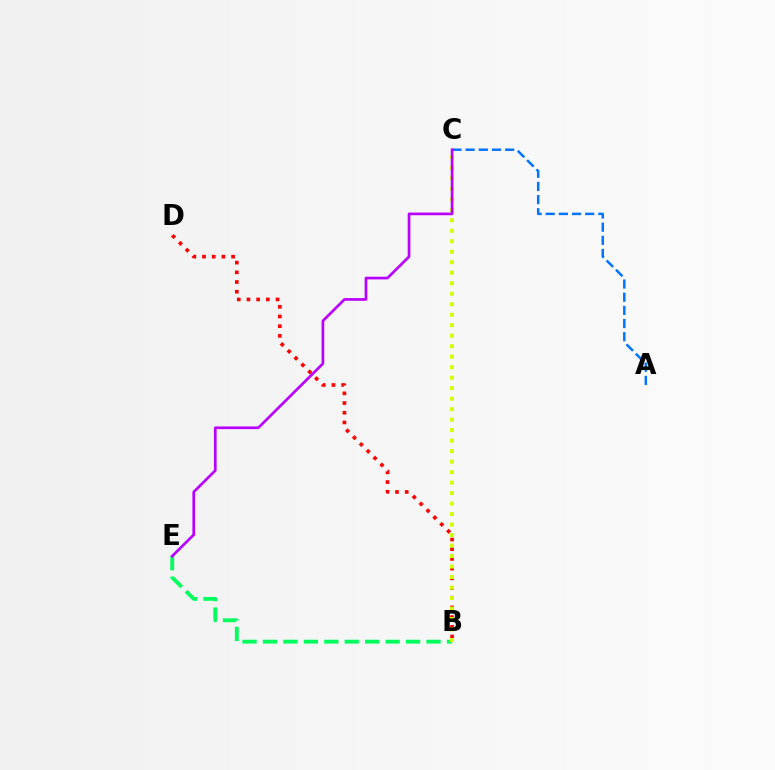{('B', 'E'): [{'color': '#00ff5c', 'line_style': 'dashed', 'thickness': 2.78}], ('B', 'D'): [{'color': '#ff0000', 'line_style': 'dotted', 'thickness': 2.63}], ('A', 'C'): [{'color': '#0074ff', 'line_style': 'dashed', 'thickness': 1.79}], ('B', 'C'): [{'color': '#d1ff00', 'line_style': 'dotted', 'thickness': 2.85}], ('C', 'E'): [{'color': '#b900ff', 'line_style': 'solid', 'thickness': 1.94}]}